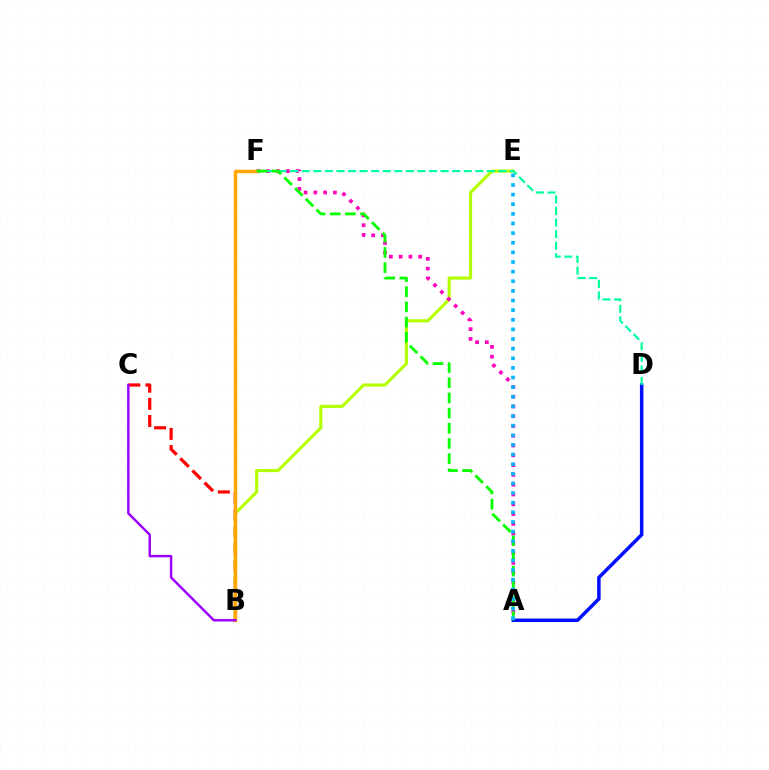{('B', 'C'): [{'color': '#ff0000', 'line_style': 'dashed', 'thickness': 2.33}, {'color': '#9b00ff', 'line_style': 'solid', 'thickness': 1.75}], ('B', 'E'): [{'color': '#b3ff00', 'line_style': 'solid', 'thickness': 2.26}], ('A', 'F'): [{'color': '#ff00bd', 'line_style': 'dotted', 'thickness': 2.66}, {'color': '#08ff00', 'line_style': 'dashed', 'thickness': 2.06}], ('A', 'D'): [{'color': '#0010ff', 'line_style': 'solid', 'thickness': 2.52}], ('D', 'F'): [{'color': '#00ff9d', 'line_style': 'dashed', 'thickness': 1.57}], ('B', 'F'): [{'color': '#ffa500', 'line_style': 'solid', 'thickness': 2.48}], ('A', 'E'): [{'color': '#00b5ff', 'line_style': 'dotted', 'thickness': 2.62}]}